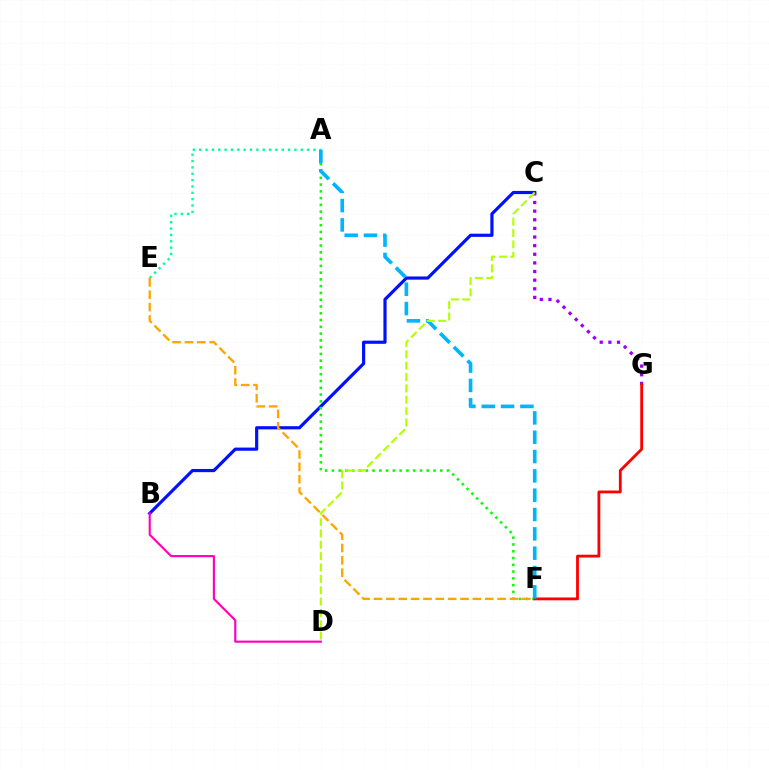{('C', 'G'): [{'color': '#9b00ff', 'line_style': 'dotted', 'thickness': 2.34}], ('B', 'C'): [{'color': '#0010ff', 'line_style': 'solid', 'thickness': 2.29}], ('A', 'F'): [{'color': '#08ff00', 'line_style': 'dotted', 'thickness': 1.84}, {'color': '#00b5ff', 'line_style': 'dashed', 'thickness': 2.63}], ('B', 'D'): [{'color': '#ff00bd', 'line_style': 'solid', 'thickness': 1.54}], ('A', 'E'): [{'color': '#00ff9d', 'line_style': 'dotted', 'thickness': 1.73}], ('E', 'F'): [{'color': '#ffa500', 'line_style': 'dashed', 'thickness': 1.68}], ('F', 'G'): [{'color': '#ff0000', 'line_style': 'solid', 'thickness': 2.03}], ('C', 'D'): [{'color': '#b3ff00', 'line_style': 'dashed', 'thickness': 1.54}]}